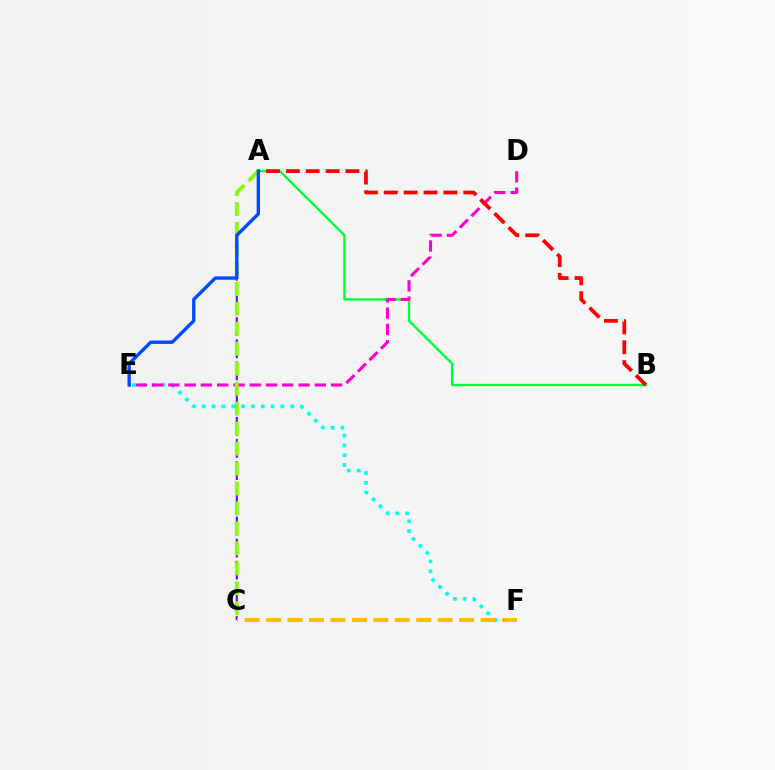{('A', 'B'): [{'color': '#00ff39', 'line_style': 'solid', 'thickness': 1.7}, {'color': '#ff0000', 'line_style': 'dashed', 'thickness': 2.7}], ('E', 'F'): [{'color': '#00fff6', 'line_style': 'dotted', 'thickness': 2.67}], ('A', 'C'): [{'color': '#7200ff', 'line_style': 'dashed', 'thickness': 1.5}, {'color': '#84ff00', 'line_style': 'dashed', 'thickness': 2.71}], ('C', 'F'): [{'color': '#ffbd00', 'line_style': 'dashed', 'thickness': 2.91}], ('D', 'E'): [{'color': '#ff00cf', 'line_style': 'dashed', 'thickness': 2.21}], ('A', 'E'): [{'color': '#004bff', 'line_style': 'solid', 'thickness': 2.42}]}